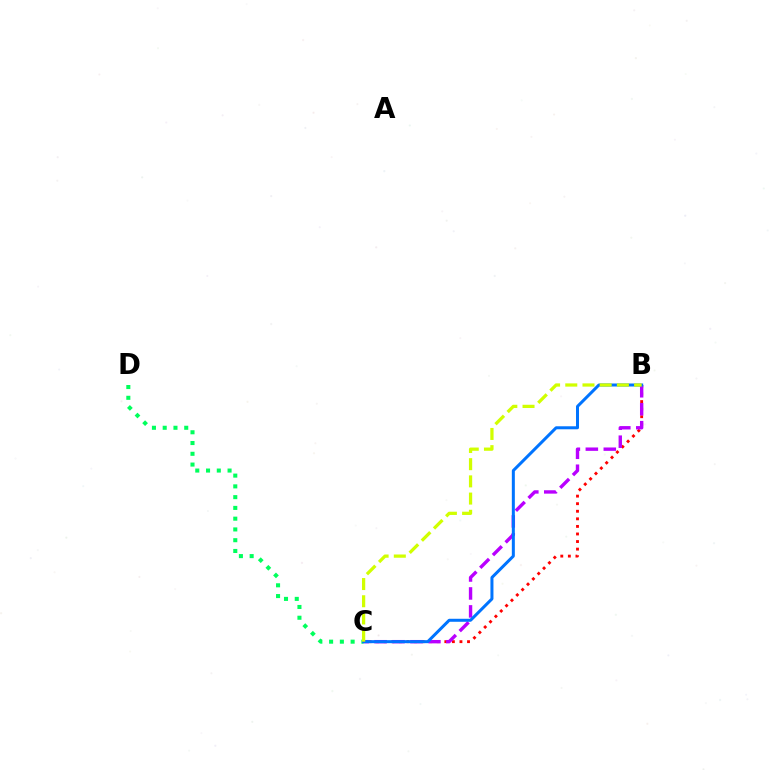{('B', 'C'): [{'color': '#ff0000', 'line_style': 'dotted', 'thickness': 2.06}, {'color': '#b900ff', 'line_style': 'dashed', 'thickness': 2.44}, {'color': '#0074ff', 'line_style': 'solid', 'thickness': 2.17}, {'color': '#d1ff00', 'line_style': 'dashed', 'thickness': 2.34}], ('C', 'D'): [{'color': '#00ff5c', 'line_style': 'dotted', 'thickness': 2.92}]}